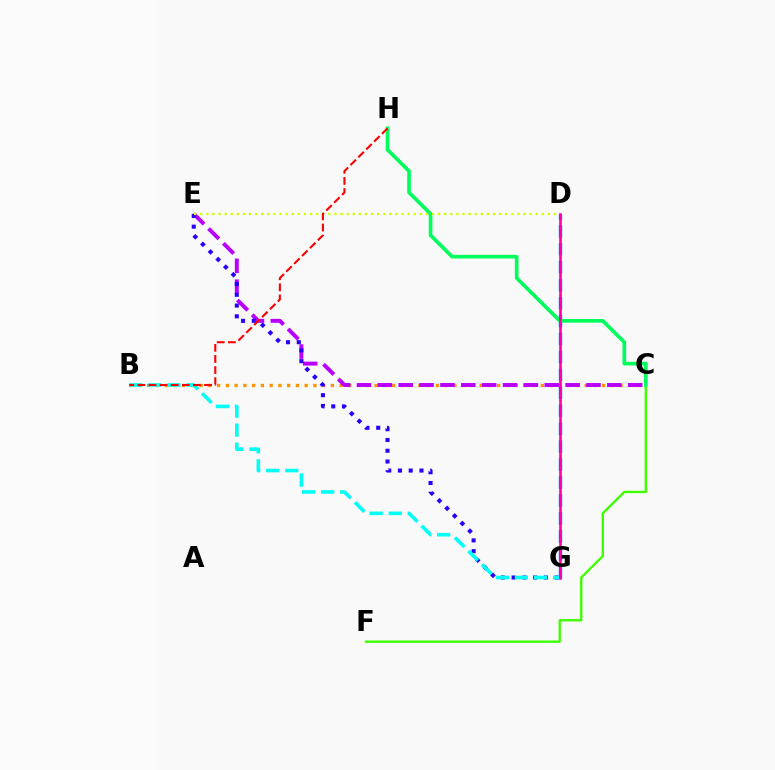{('B', 'C'): [{'color': '#ff9400', 'line_style': 'dotted', 'thickness': 2.38}], ('C', 'E'): [{'color': '#b900ff', 'line_style': 'dashed', 'thickness': 2.83}], ('D', 'G'): [{'color': '#0074ff', 'line_style': 'dashed', 'thickness': 2.44}, {'color': '#ff00ac', 'line_style': 'solid', 'thickness': 1.88}], ('E', 'G'): [{'color': '#2500ff', 'line_style': 'dotted', 'thickness': 2.92}], ('C', 'F'): [{'color': '#3dff00', 'line_style': 'solid', 'thickness': 1.69}], ('B', 'G'): [{'color': '#00fff6', 'line_style': 'dashed', 'thickness': 2.59}], ('C', 'H'): [{'color': '#00ff5c', 'line_style': 'solid', 'thickness': 2.64}], ('D', 'E'): [{'color': '#d1ff00', 'line_style': 'dotted', 'thickness': 1.66}], ('B', 'H'): [{'color': '#ff0000', 'line_style': 'dashed', 'thickness': 1.51}]}